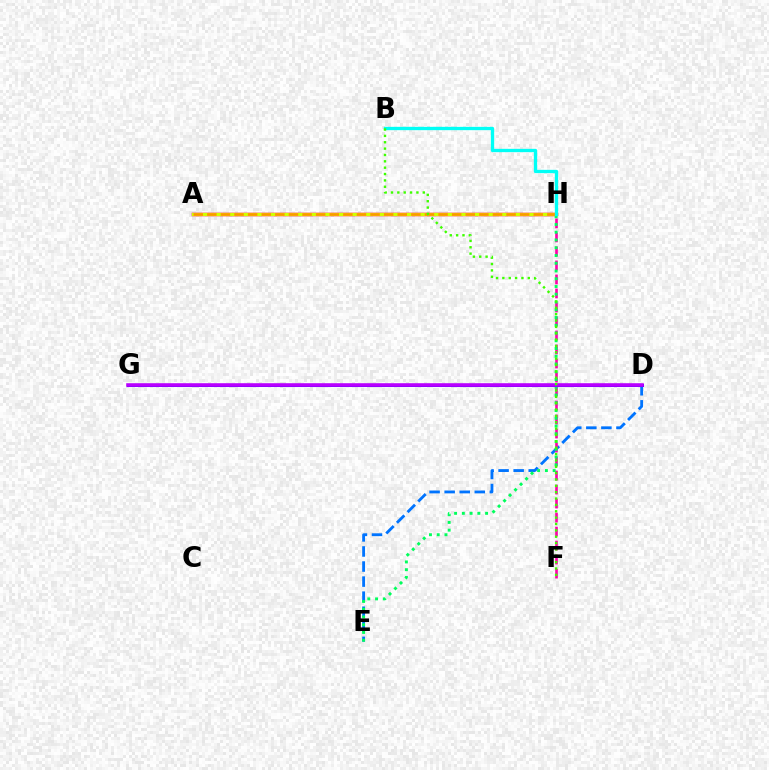{('A', 'H'): [{'color': '#ff0000', 'line_style': 'solid', 'thickness': 2.52}, {'color': '#d1ff00', 'line_style': 'solid', 'thickness': 2.23}, {'color': '#ff9400', 'line_style': 'dashed', 'thickness': 1.85}], ('D', 'E'): [{'color': '#0074ff', 'line_style': 'dashed', 'thickness': 2.05}], ('F', 'H'): [{'color': '#ff00ac', 'line_style': 'dashed', 'thickness': 1.9}], ('E', 'H'): [{'color': '#00ff5c', 'line_style': 'dotted', 'thickness': 2.11}], ('D', 'G'): [{'color': '#2500ff', 'line_style': 'solid', 'thickness': 2.18}, {'color': '#b900ff', 'line_style': 'solid', 'thickness': 2.56}], ('B', 'H'): [{'color': '#00fff6', 'line_style': 'solid', 'thickness': 2.39}], ('B', 'F'): [{'color': '#3dff00', 'line_style': 'dotted', 'thickness': 1.73}]}